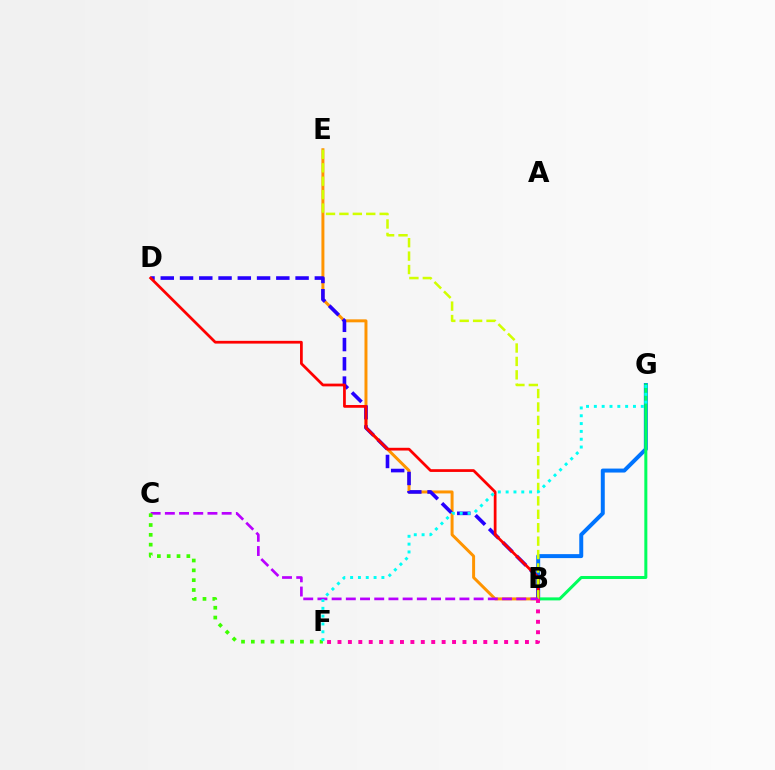{('B', 'G'): [{'color': '#0074ff', 'line_style': 'solid', 'thickness': 2.86}, {'color': '#00ff5c', 'line_style': 'solid', 'thickness': 2.17}], ('B', 'E'): [{'color': '#ff9400', 'line_style': 'solid', 'thickness': 2.14}, {'color': '#d1ff00', 'line_style': 'dashed', 'thickness': 1.82}], ('B', 'D'): [{'color': '#2500ff', 'line_style': 'dashed', 'thickness': 2.62}, {'color': '#ff0000', 'line_style': 'solid', 'thickness': 1.98}], ('B', 'C'): [{'color': '#b900ff', 'line_style': 'dashed', 'thickness': 1.93}], ('C', 'F'): [{'color': '#3dff00', 'line_style': 'dotted', 'thickness': 2.67}], ('F', 'G'): [{'color': '#00fff6', 'line_style': 'dotted', 'thickness': 2.13}], ('B', 'F'): [{'color': '#ff00ac', 'line_style': 'dotted', 'thickness': 2.83}]}